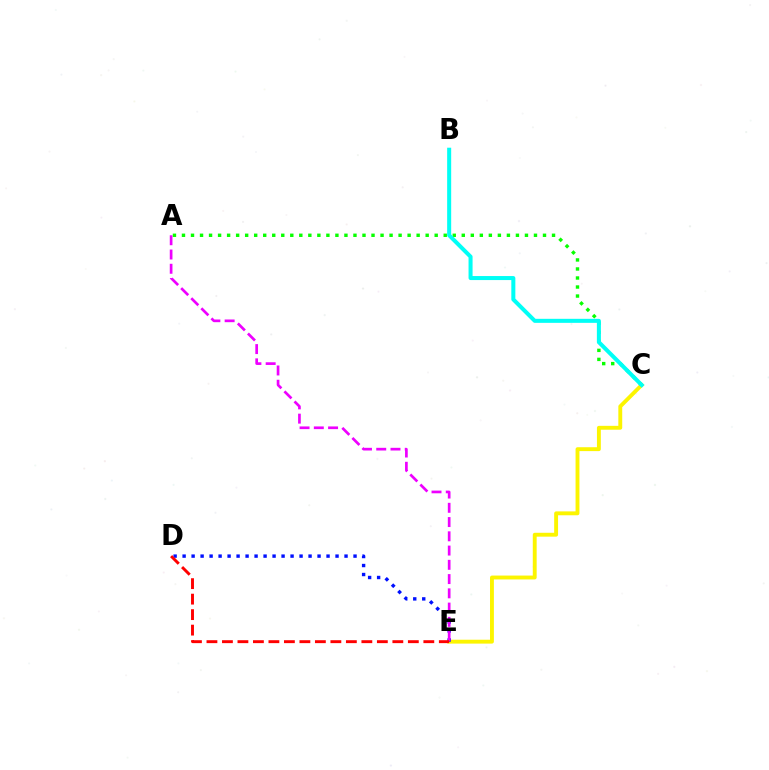{('C', 'E'): [{'color': '#fcf500', 'line_style': 'solid', 'thickness': 2.79}], ('D', 'E'): [{'color': '#0010ff', 'line_style': 'dotted', 'thickness': 2.44}, {'color': '#ff0000', 'line_style': 'dashed', 'thickness': 2.1}], ('A', 'C'): [{'color': '#08ff00', 'line_style': 'dotted', 'thickness': 2.45}], ('A', 'E'): [{'color': '#ee00ff', 'line_style': 'dashed', 'thickness': 1.94}], ('B', 'C'): [{'color': '#00fff6', 'line_style': 'solid', 'thickness': 2.9}]}